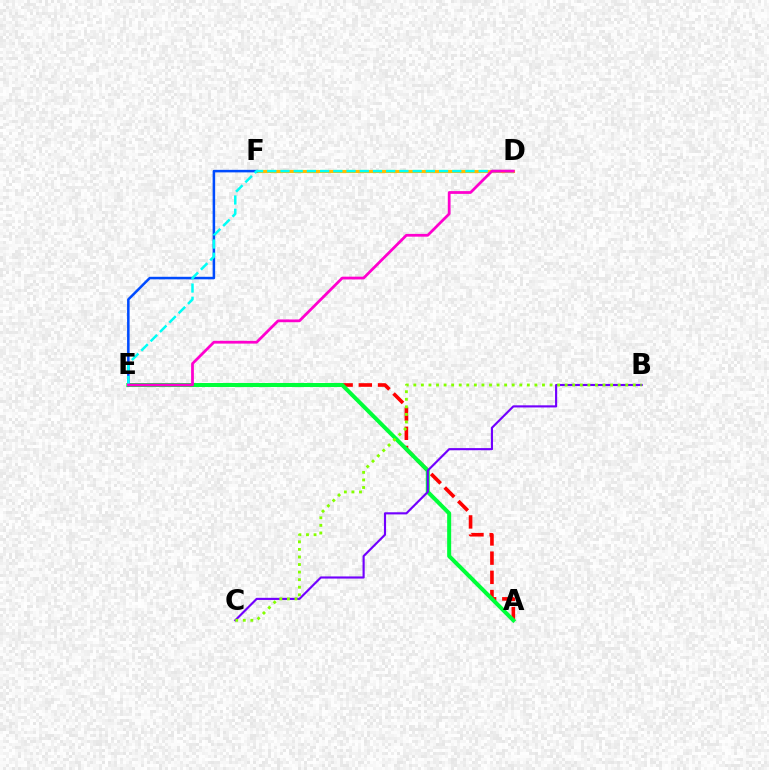{('D', 'F'): [{'color': '#ffbd00', 'line_style': 'solid', 'thickness': 2.26}], ('A', 'E'): [{'color': '#ff0000', 'line_style': 'dashed', 'thickness': 2.61}, {'color': '#00ff39', 'line_style': 'solid', 'thickness': 2.89}], ('E', 'F'): [{'color': '#004bff', 'line_style': 'solid', 'thickness': 1.83}], ('B', 'C'): [{'color': '#7200ff', 'line_style': 'solid', 'thickness': 1.54}, {'color': '#84ff00', 'line_style': 'dotted', 'thickness': 2.06}], ('D', 'E'): [{'color': '#00fff6', 'line_style': 'dashed', 'thickness': 1.8}, {'color': '#ff00cf', 'line_style': 'solid', 'thickness': 1.99}]}